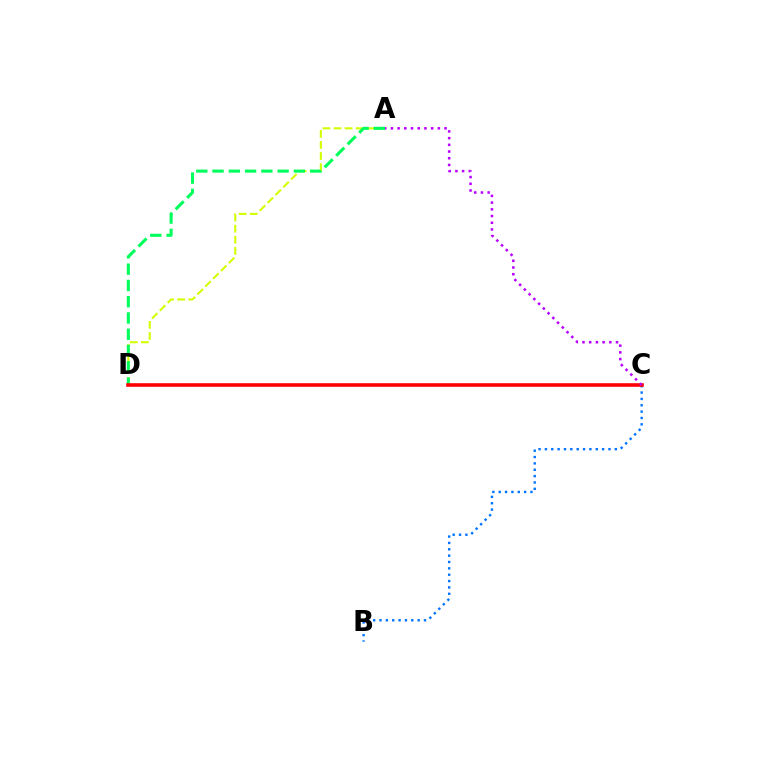{('A', 'D'): [{'color': '#d1ff00', 'line_style': 'dashed', 'thickness': 1.51}, {'color': '#00ff5c', 'line_style': 'dashed', 'thickness': 2.21}], ('B', 'C'): [{'color': '#0074ff', 'line_style': 'dotted', 'thickness': 1.73}], ('C', 'D'): [{'color': '#ff0000', 'line_style': 'solid', 'thickness': 2.59}], ('A', 'C'): [{'color': '#b900ff', 'line_style': 'dotted', 'thickness': 1.82}]}